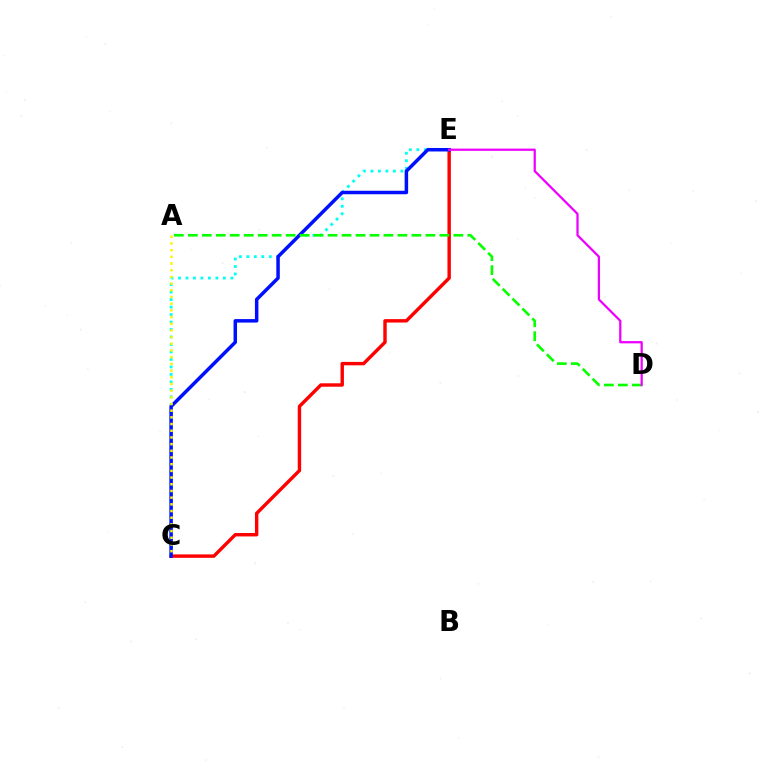{('C', 'E'): [{'color': '#ff0000', 'line_style': 'solid', 'thickness': 2.46}, {'color': '#00fff6', 'line_style': 'dotted', 'thickness': 2.03}, {'color': '#0010ff', 'line_style': 'solid', 'thickness': 2.51}], ('A', 'D'): [{'color': '#08ff00', 'line_style': 'dashed', 'thickness': 1.9}], ('A', 'C'): [{'color': '#fcf500', 'line_style': 'dotted', 'thickness': 1.82}], ('D', 'E'): [{'color': '#ee00ff', 'line_style': 'solid', 'thickness': 1.62}]}